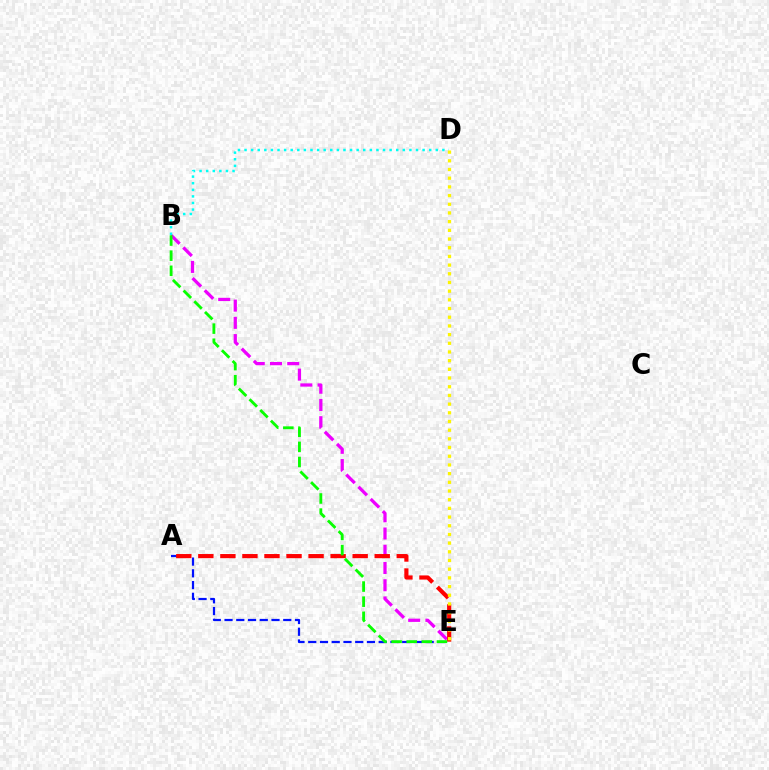{('B', 'E'): [{'color': '#ee00ff', 'line_style': 'dashed', 'thickness': 2.34}, {'color': '#08ff00', 'line_style': 'dashed', 'thickness': 2.05}], ('A', 'E'): [{'color': '#0010ff', 'line_style': 'dashed', 'thickness': 1.6}, {'color': '#ff0000', 'line_style': 'dashed', 'thickness': 3.0}], ('B', 'D'): [{'color': '#00fff6', 'line_style': 'dotted', 'thickness': 1.79}], ('D', 'E'): [{'color': '#fcf500', 'line_style': 'dotted', 'thickness': 2.36}]}